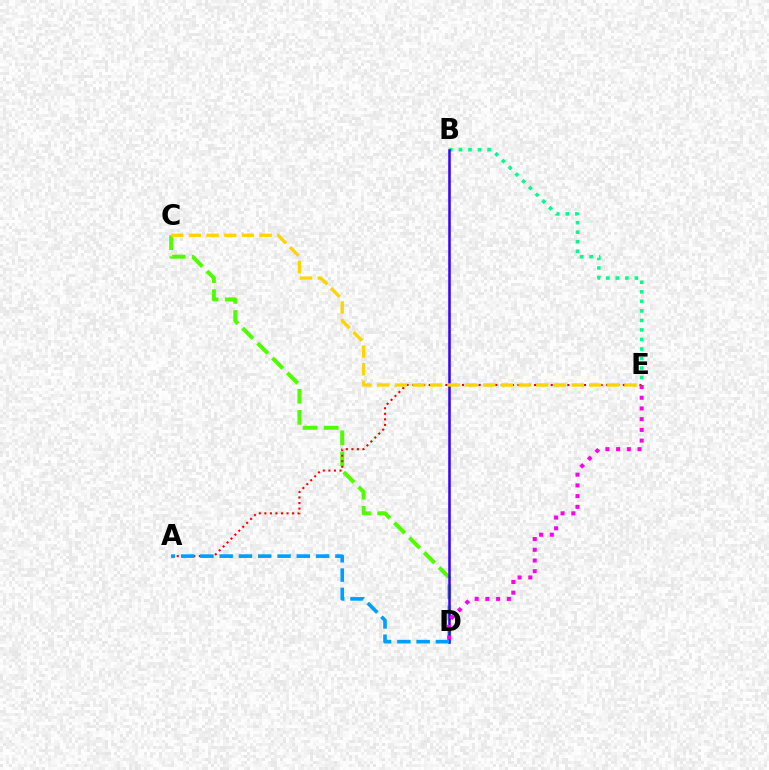{('B', 'E'): [{'color': '#00ff86', 'line_style': 'dotted', 'thickness': 2.59}], ('C', 'D'): [{'color': '#4fff00', 'line_style': 'dashed', 'thickness': 2.86}], ('A', 'E'): [{'color': '#ff0000', 'line_style': 'dotted', 'thickness': 1.51}], ('B', 'D'): [{'color': '#3700ff', 'line_style': 'solid', 'thickness': 1.82}], ('A', 'D'): [{'color': '#009eff', 'line_style': 'dashed', 'thickness': 2.62}], ('C', 'E'): [{'color': '#ffd500', 'line_style': 'dashed', 'thickness': 2.4}], ('D', 'E'): [{'color': '#ff00ed', 'line_style': 'dotted', 'thickness': 2.91}]}